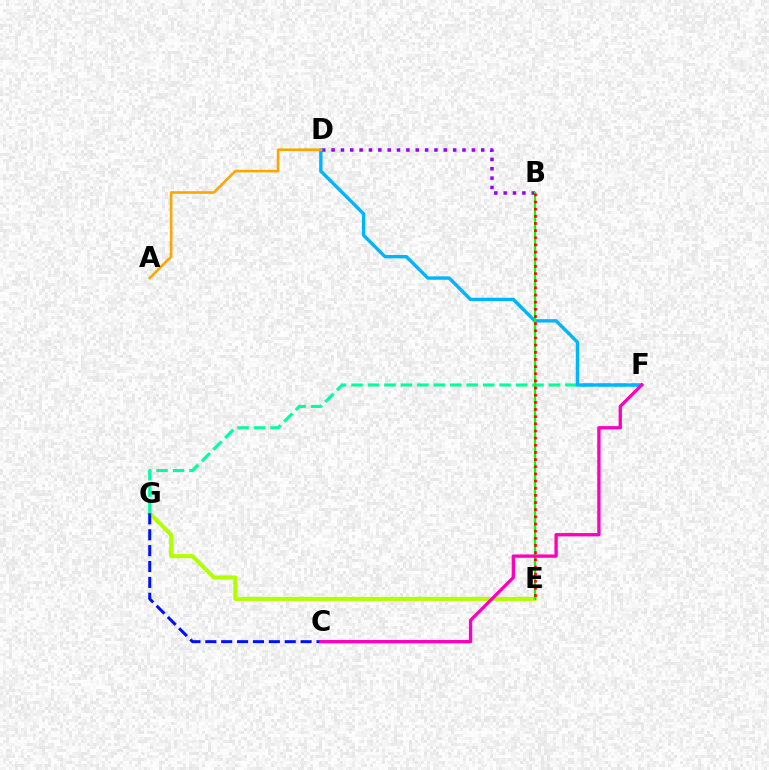{('E', 'G'): [{'color': '#b3ff00', 'line_style': 'solid', 'thickness': 2.91}], ('B', 'D'): [{'color': '#9b00ff', 'line_style': 'dotted', 'thickness': 2.54}], ('F', 'G'): [{'color': '#00ff9d', 'line_style': 'dashed', 'thickness': 2.24}], ('D', 'F'): [{'color': '#00b5ff', 'line_style': 'solid', 'thickness': 2.44}], ('B', 'E'): [{'color': '#08ff00', 'line_style': 'solid', 'thickness': 1.53}, {'color': '#ff0000', 'line_style': 'dotted', 'thickness': 1.94}], ('C', 'G'): [{'color': '#0010ff', 'line_style': 'dashed', 'thickness': 2.16}], ('A', 'D'): [{'color': '#ffa500', 'line_style': 'solid', 'thickness': 1.88}], ('C', 'F'): [{'color': '#ff00bd', 'line_style': 'solid', 'thickness': 2.39}]}